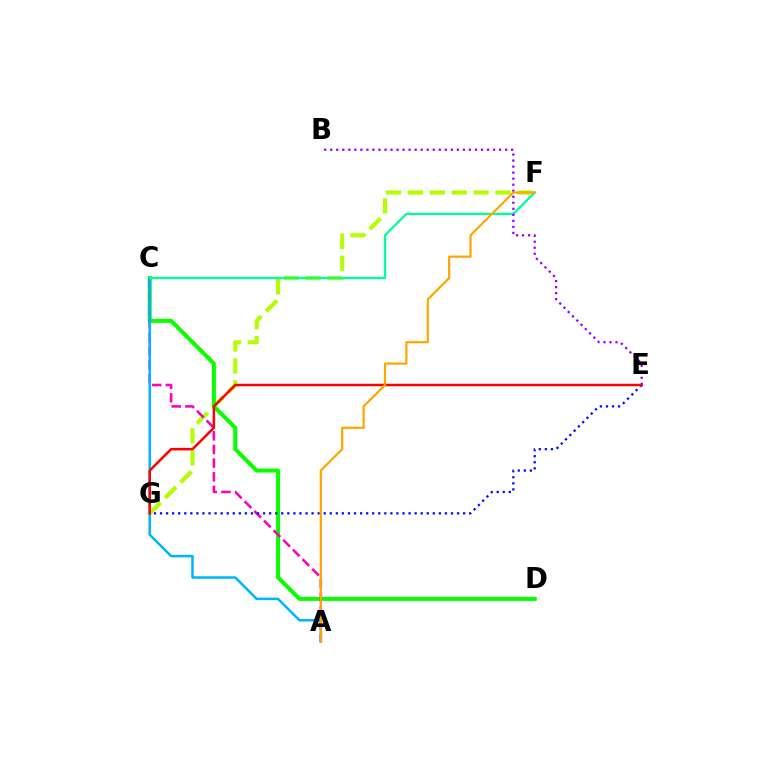{('F', 'G'): [{'color': '#b3ff00', 'line_style': 'dashed', 'thickness': 2.98}], ('C', 'D'): [{'color': '#08ff00', 'line_style': 'solid', 'thickness': 2.89}], ('A', 'C'): [{'color': '#ff00bd', 'line_style': 'dashed', 'thickness': 1.85}, {'color': '#00b5ff', 'line_style': 'solid', 'thickness': 1.81}], ('E', 'G'): [{'color': '#0010ff', 'line_style': 'dotted', 'thickness': 1.65}, {'color': '#ff0000', 'line_style': 'solid', 'thickness': 1.8}], ('C', 'F'): [{'color': '#00ff9d', 'line_style': 'solid', 'thickness': 1.63}], ('B', 'E'): [{'color': '#9b00ff', 'line_style': 'dotted', 'thickness': 1.64}], ('A', 'F'): [{'color': '#ffa500', 'line_style': 'solid', 'thickness': 1.58}]}